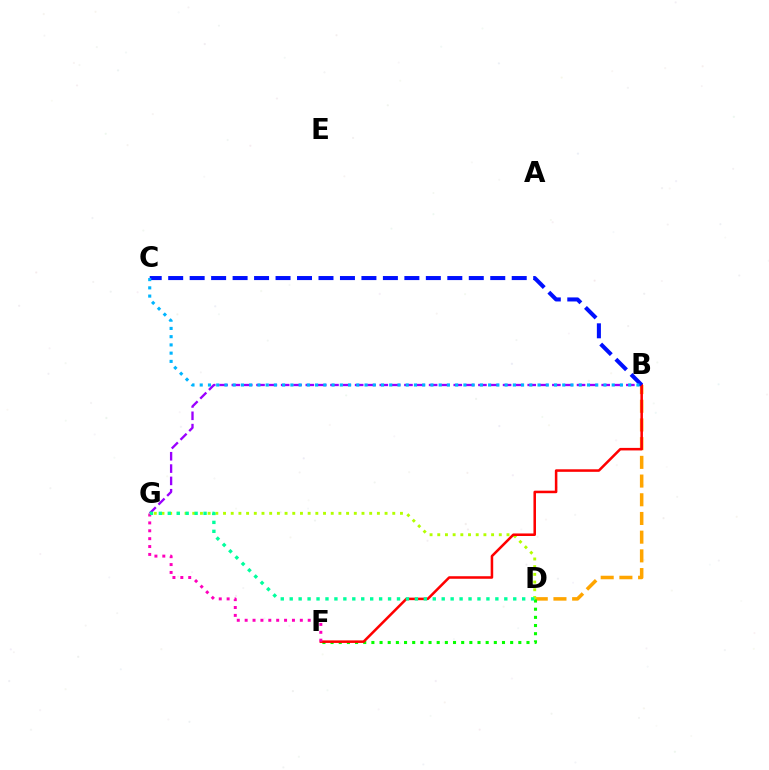{('B', 'G'): [{'color': '#9b00ff', 'line_style': 'dashed', 'thickness': 1.67}], ('B', 'D'): [{'color': '#ffa500', 'line_style': 'dashed', 'thickness': 2.54}], ('D', 'G'): [{'color': '#b3ff00', 'line_style': 'dotted', 'thickness': 2.09}, {'color': '#00ff9d', 'line_style': 'dotted', 'thickness': 2.43}], ('D', 'F'): [{'color': '#08ff00', 'line_style': 'dotted', 'thickness': 2.22}], ('B', 'F'): [{'color': '#ff0000', 'line_style': 'solid', 'thickness': 1.83}], ('B', 'C'): [{'color': '#0010ff', 'line_style': 'dashed', 'thickness': 2.92}, {'color': '#00b5ff', 'line_style': 'dotted', 'thickness': 2.24}], ('F', 'G'): [{'color': '#ff00bd', 'line_style': 'dotted', 'thickness': 2.14}]}